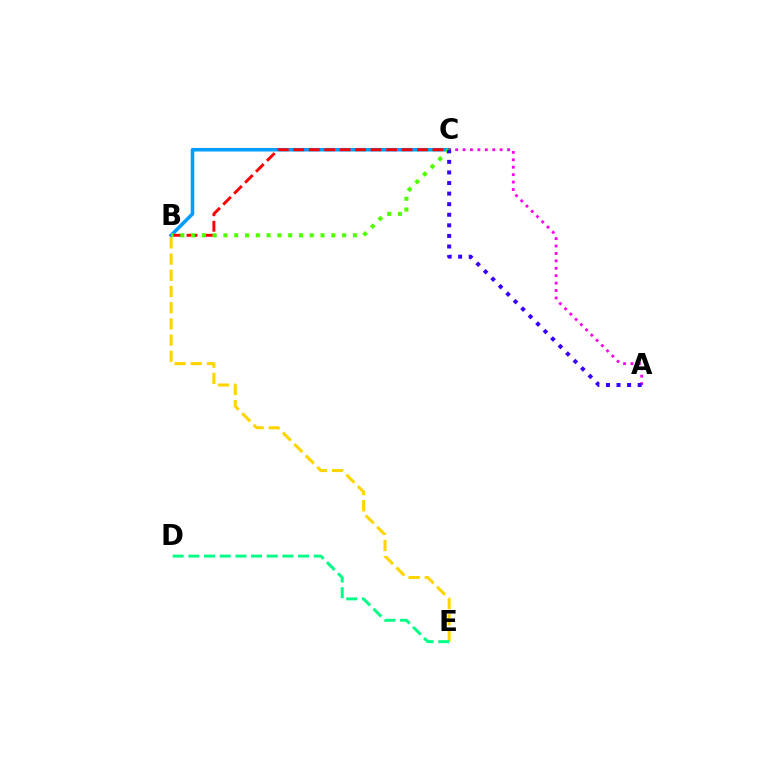{('B', 'C'): [{'color': '#009eff', 'line_style': 'solid', 'thickness': 2.56}, {'color': '#ff0000', 'line_style': 'dashed', 'thickness': 2.1}, {'color': '#4fff00', 'line_style': 'dotted', 'thickness': 2.93}], ('B', 'E'): [{'color': '#ffd500', 'line_style': 'dashed', 'thickness': 2.2}], ('A', 'C'): [{'color': '#ff00ed', 'line_style': 'dotted', 'thickness': 2.02}, {'color': '#3700ff', 'line_style': 'dotted', 'thickness': 2.87}], ('D', 'E'): [{'color': '#00ff86', 'line_style': 'dashed', 'thickness': 2.13}]}